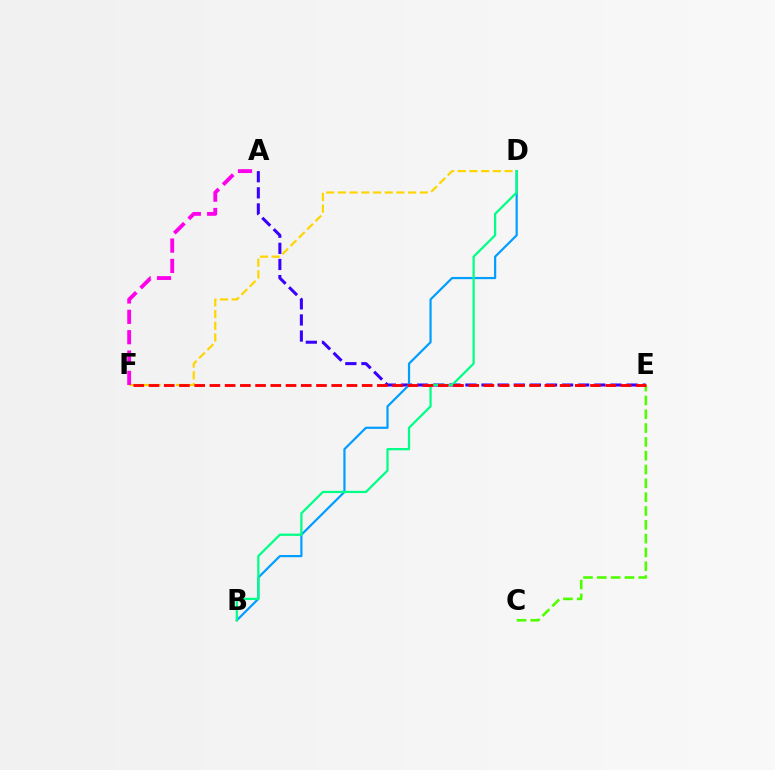{('C', 'E'): [{'color': '#4fff00', 'line_style': 'dashed', 'thickness': 1.88}], ('A', 'E'): [{'color': '#3700ff', 'line_style': 'dashed', 'thickness': 2.19}], ('B', 'D'): [{'color': '#009eff', 'line_style': 'solid', 'thickness': 1.59}, {'color': '#00ff86', 'line_style': 'solid', 'thickness': 1.62}], ('D', 'F'): [{'color': '#ffd500', 'line_style': 'dashed', 'thickness': 1.59}], ('E', 'F'): [{'color': '#ff0000', 'line_style': 'dashed', 'thickness': 2.07}], ('A', 'F'): [{'color': '#ff00ed', 'line_style': 'dashed', 'thickness': 2.76}]}